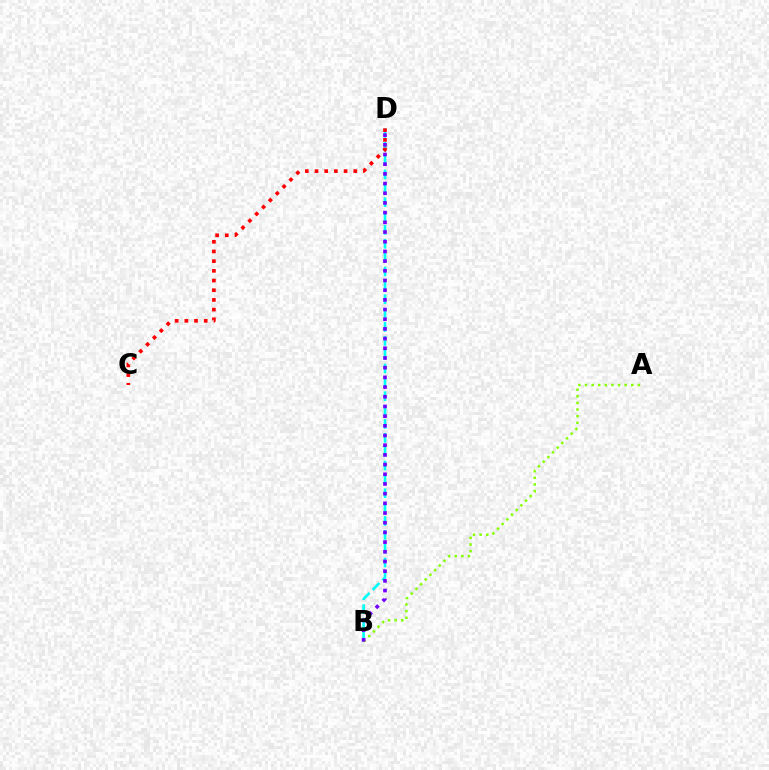{('B', 'D'): [{'color': '#00fff6', 'line_style': 'dashed', 'thickness': 1.88}, {'color': '#7200ff', 'line_style': 'dotted', 'thickness': 2.63}], ('A', 'B'): [{'color': '#84ff00', 'line_style': 'dotted', 'thickness': 1.8}], ('C', 'D'): [{'color': '#ff0000', 'line_style': 'dotted', 'thickness': 2.63}]}